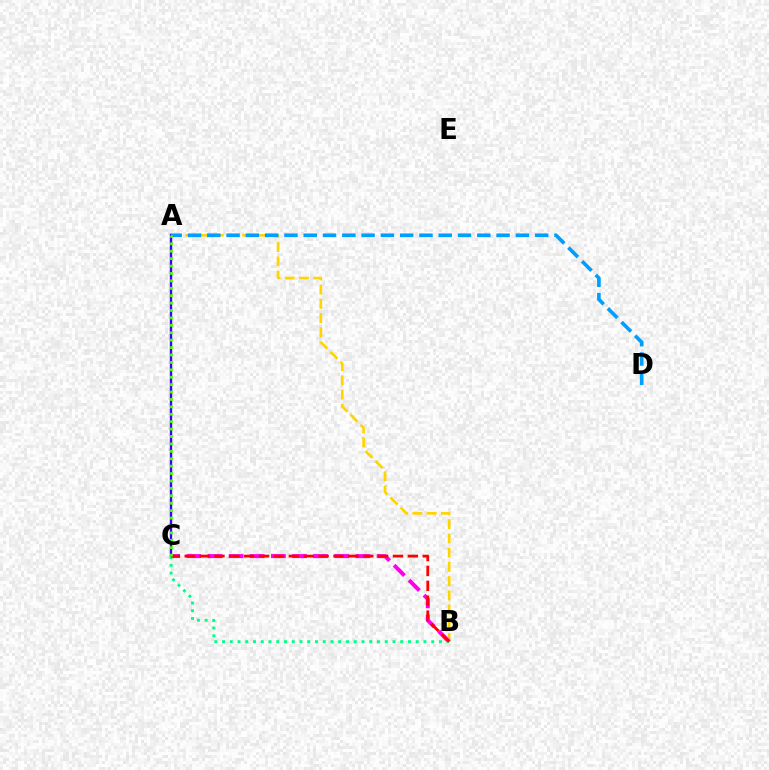{('A', 'C'): [{'color': '#3700ff', 'line_style': 'solid', 'thickness': 1.71}, {'color': '#4fff00', 'line_style': 'dotted', 'thickness': 2.01}], ('A', 'B'): [{'color': '#ffd500', 'line_style': 'dashed', 'thickness': 1.93}], ('A', 'D'): [{'color': '#009eff', 'line_style': 'dashed', 'thickness': 2.62}], ('B', 'C'): [{'color': '#ff00ed', 'line_style': 'dashed', 'thickness': 2.87}, {'color': '#00ff86', 'line_style': 'dotted', 'thickness': 2.11}, {'color': '#ff0000', 'line_style': 'dashed', 'thickness': 2.02}]}